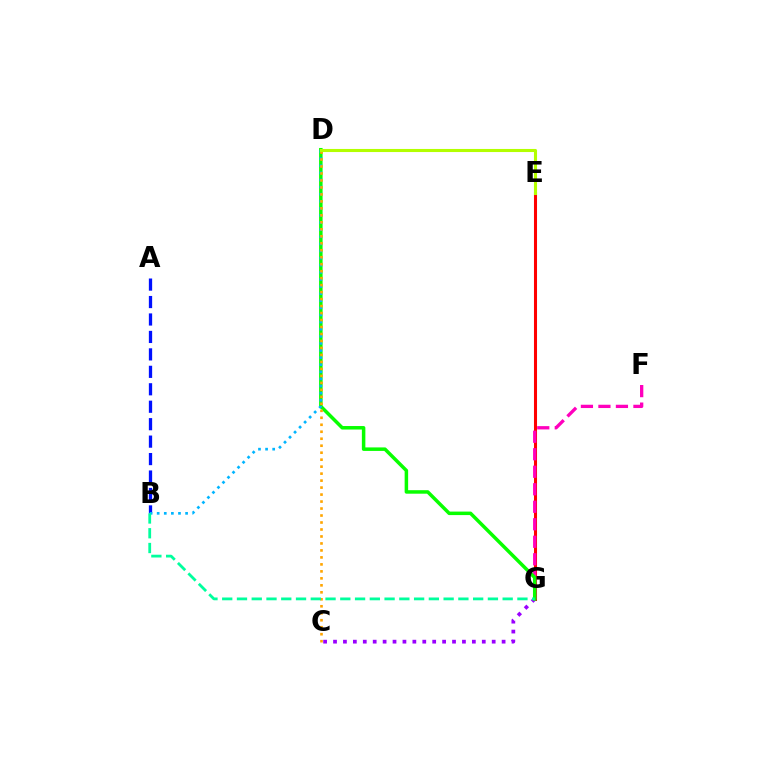{('E', 'G'): [{'color': '#ff0000', 'line_style': 'solid', 'thickness': 2.2}], ('F', 'G'): [{'color': '#ff00bd', 'line_style': 'dashed', 'thickness': 2.38}], ('C', 'G'): [{'color': '#9b00ff', 'line_style': 'dotted', 'thickness': 2.69}], ('D', 'G'): [{'color': '#08ff00', 'line_style': 'solid', 'thickness': 2.52}], ('A', 'B'): [{'color': '#0010ff', 'line_style': 'dashed', 'thickness': 2.37}], ('B', 'D'): [{'color': '#00b5ff', 'line_style': 'dotted', 'thickness': 1.93}], ('C', 'D'): [{'color': '#ffa500', 'line_style': 'dotted', 'thickness': 1.9}], ('B', 'G'): [{'color': '#00ff9d', 'line_style': 'dashed', 'thickness': 2.01}], ('D', 'E'): [{'color': '#b3ff00', 'line_style': 'solid', 'thickness': 2.22}]}